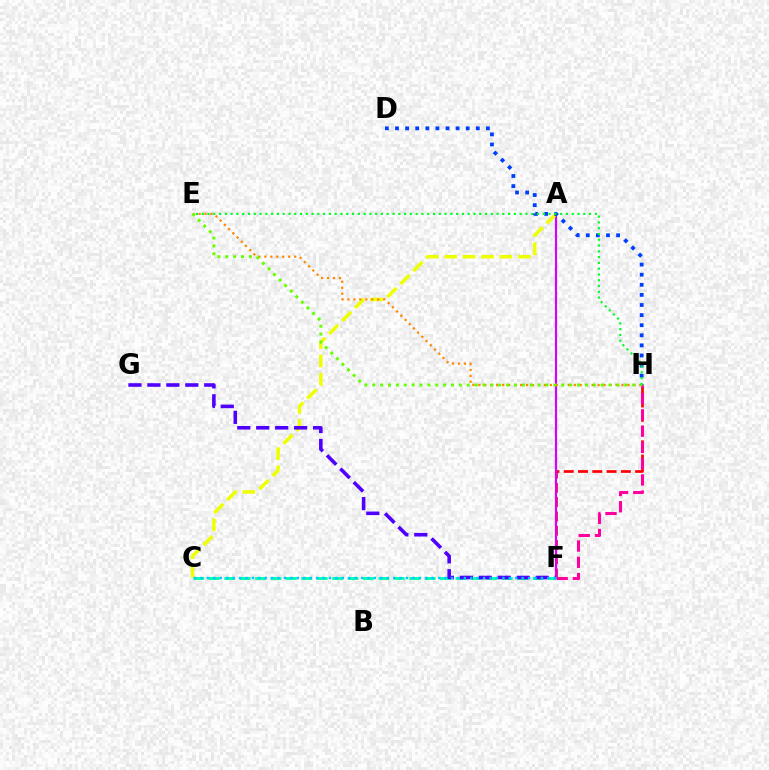{('F', 'H'): [{'color': '#ff0000', 'line_style': 'dashed', 'thickness': 1.94}, {'color': '#ff00a0', 'line_style': 'dashed', 'thickness': 2.21}], ('A', 'F'): [{'color': '#d600ff', 'line_style': 'solid', 'thickness': 1.56}], ('A', 'C'): [{'color': '#eeff00', 'line_style': 'dashed', 'thickness': 2.5}], ('D', 'H'): [{'color': '#003fff', 'line_style': 'dotted', 'thickness': 2.74}], ('E', 'H'): [{'color': '#ff8800', 'line_style': 'dotted', 'thickness': 1.62}, {'color': '#66ff00', 'line_style': 'dotted', 'thickness': 2.14}, {'color': '#00ff27', 'line_style': 'dotted', 'thickness': 1.57}], ('C', 'F'): [{'color': '#00ffaf', 'line_style': 'dashed', 'thickness': 2.09}, {'color': '#00c7ff', 'line_style': 'dotted', 'thickness': 1.75}], ('F', 'G'): [{'color': '#4f00ff', 'line_style': 'dashed', 'thickness': 2.57}]}